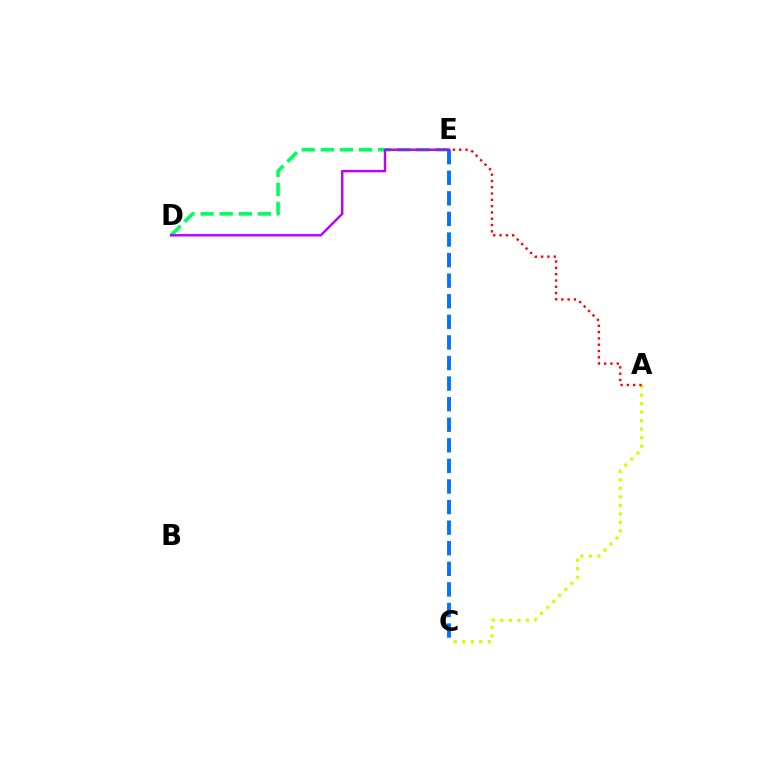{('A', 'C'): [{'color': '#d1ff00', 'line_style': 'dotted', 'thickness': 2.31}], ('D', 'E'): [{'color': '#00ff5c', 'line_style': 'dashed', 'thickness': 2.59}, {'color': '#b900ff', 'line_style': 'solid', 'thickness': 1.74}], ('C', 'E'): [{'color': '#0074ff', 'line_style': 'dashed', 'thickness': 2.8}], ('A', 'E'): [{'color': '#ff0000', 'line_style': 'dotted', 'thickness': 1.71}]}